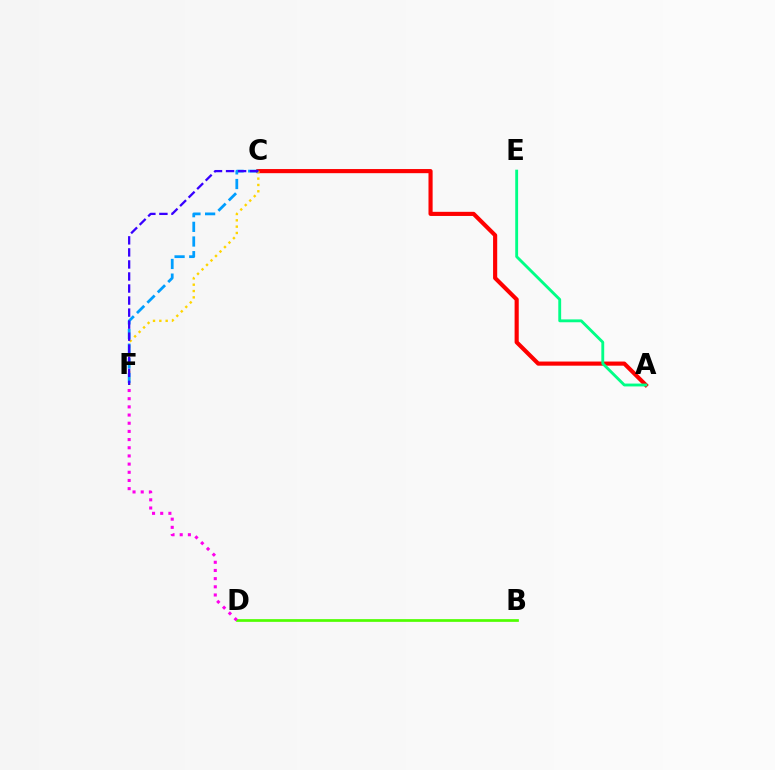{('A', 'C'): [{'color': '#ff0000', 'line_style': 'solid', 'thickness': 2.98}], ('C', 'F'): [{'color': '#ffd500', 'line_style': 'dotted', 'thickness': 1.72}, {'color': '#009eff', 'line_style': 'dashed', 'thickness': 1.99}, {'color': '#3700ff', 'line_style': 'dashed', 'thickness': 1.64}], ('B', 'D'): [{'color': '#4fff00', 'line_style': 'solid', 'thickness': 1.95}], ('D', 'F'): [{'color': '#ff00ed', 'line_style': 'dotted', 'thickness': 2.22}], ('A', 'E'): [{'color': '#00ff86', 'line_style': 'solid', 'thickness': 2.06}]}